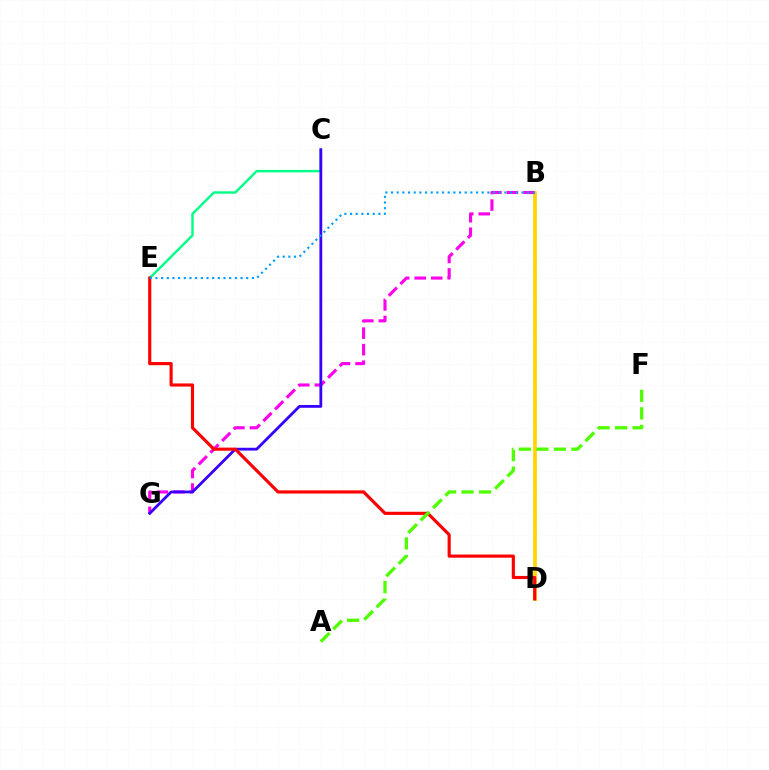{('B', 'D'): [{'color': '#ffd500', 'line_style': 'solid', 'thickness': 2.69}], ('B', 'G'): [{'color': '#ff00ed', 'line_style': 'dashed', 'thickness': 2.24}], ('C', 'E'): [{'color': '#00ff86', 'line_style': 'solid', 'thickness': 1.75}], ('C', 'G'): [{'color': '#3700ff', 'line_style': 'solid', 'thickness': 2.01}], ('D', 'E'): [{'color': '#ff0000', 'line_style': 'solid', 'thickness': 2.26}], ('A', 'F'): [{'color': '#4fff00', 'line_style': 'dashed', 'thickness': 2.38}], ('B', 'E'): [{'color': '#009eff', 'line_style': 'dotted', 'thickness': 1.54}]}